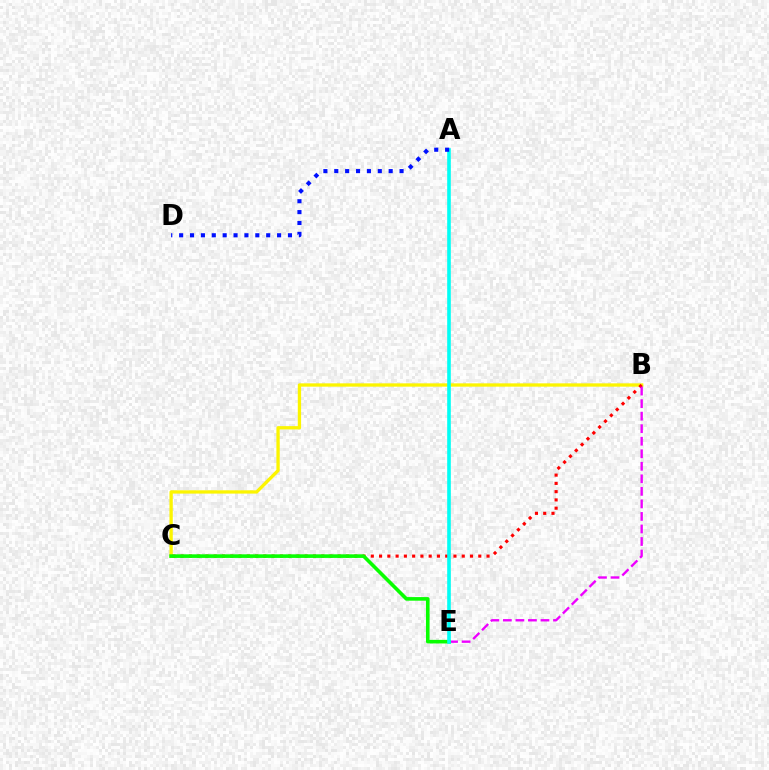{('B', 'C'): [{'color': '#fcf500', 'line_style': 'solid', 'thickness': 2.38}, {'color': '#ff0000', 'line_style': 'dotted', 'thickness': 2.25}], ('B', 'E'): [{'color': '#ee00ff', 'line_style': 'dashed', 'thickness': 1.7}], ('C', 'E'): [{'color': '#08ff00', 'line_style': 'solid', 'thickness': 2.6}], ('A', 'E'): [{'color': '#00fff6', 'line_style': 'solid', 'thickness': 2.6}], ('A', 'D'): [{'color': '#0010ff', 'line_style': 'dotted', 'thickness': 2.96}]}